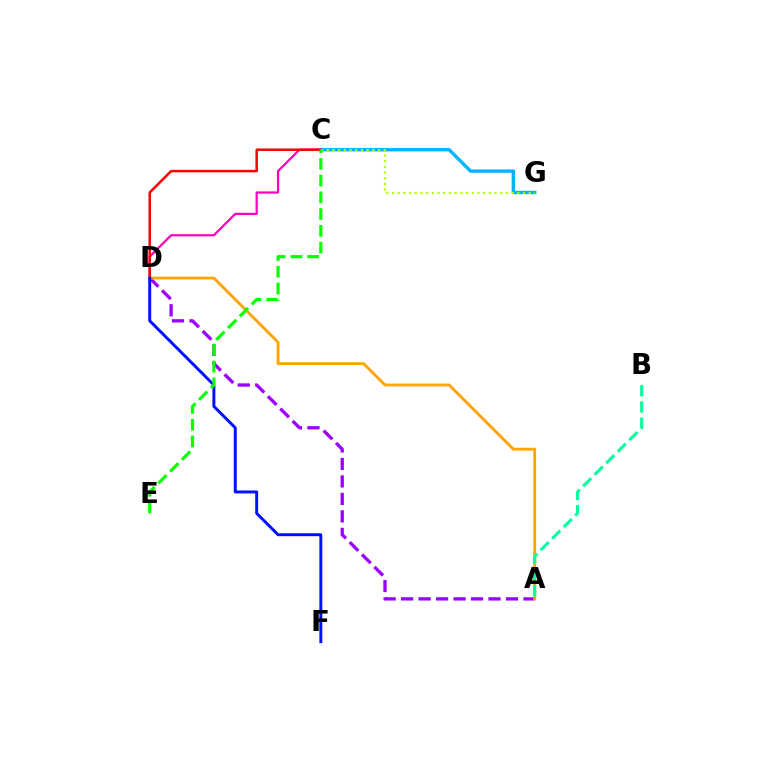{('A', 'D'): [{'color': '#9b00ff', 'line_style': 'dashed', 'thickness': 2.37}, {'color': '#ffa500', 'line_style': 'solid', 'thickness': 2.05}], ('C', 'G'): [{'color': '#00b5ff', 'line_style': 'solid', 'thickness': 2.45}, {'color': '#b3ff00', 'line_style': 'dotted', 'thickness': 1.55}], ('C', 'D'): [{'color': '#ff00bd', 'line_style': 'solid', 'thickness': 1.61}, {'color': '#ff0000', 'line_style': 'solid', 'thickness': 1.79}], ('A', 'B'): [{'color': '#00ff9d', 'line_style': 'dashed', 'thickness': 2.21}], ('D', 'F'): [{'color': '#0010ff', 'line_style': 'solid', 'thickness': 2.12}], ('C', 'E'): [{'color': '#08ff00', 'line_style': 'dashed', 'thickness': 2.27}]}